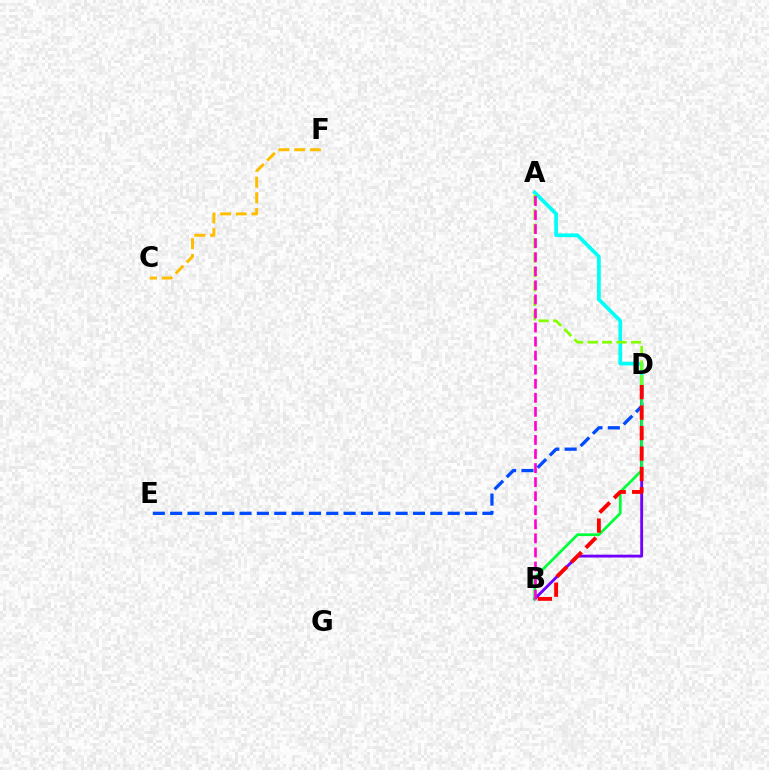{('D', 'E'): [{'color': '#004bff', 'line_style': 'dashed', 'thickness': 2.36}], ('B', 'D'): [{'color': '#7200ff', 'line_style': 'solid', 'thickness': 2.06}, {'color': '#00ff39', 'line_style': 'solid', 'thickness': 1.97}, {'color': '#ff0000', 'line_style': 'dashed', 'thickness': 2.78}], ('A', 'D'): [{'color': '#00fff6', 'line_style': 'solid', 'thickness': 2.68}, {'color': '#84ff00', 'line_style': 'dashed', 'thickness': 1.96}], ('A', 'B'): [{'color': '#ff00cf', 'line_style': 'dashed', 'thickness': 1.91}], ('C', 'F'): [{'color': '#ffbd00', 'line_style': 'dashed', 'thickness': 2.13}]}